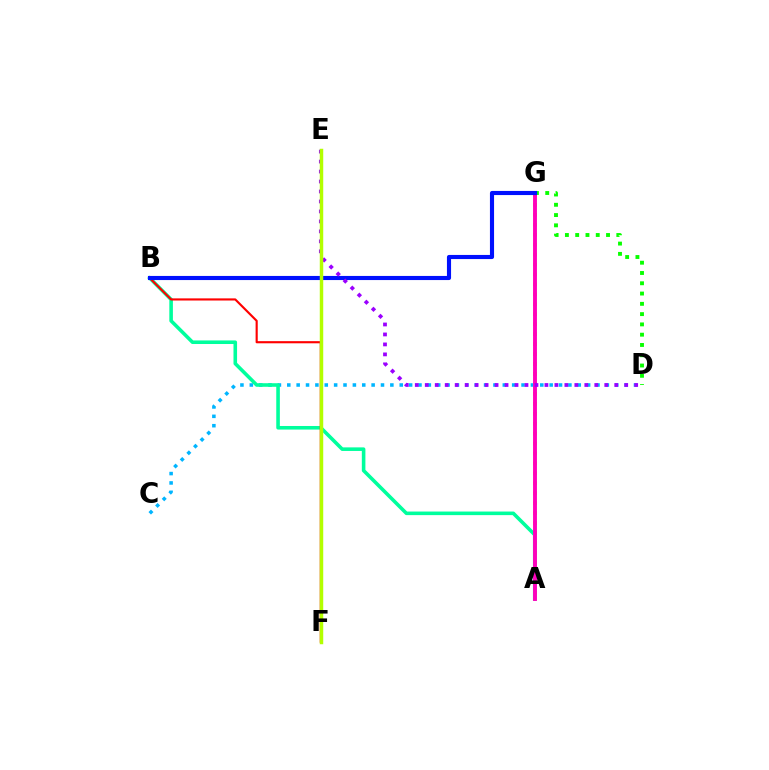{('A', 'G'): [{'color': '#ffa500', 'line_style': 'dotted', 'thickness': 2.7}, {'color': '#ff00bd', 'line_style': 'solid', 'thickness': 2.79}], ('C', 'D'): [{'color': '#00b5ff', 'line_style': 'dotted', 'thickness': 2.55}], ('A', 'B'): [{'color': '#00ff9d', 'line_style': 'solid', 'thickness': 2.58}], ('B', 'F'): [{'color': '#ff0000', 'line_style': 'solid', 'thickness': 1.54}], ('D', 'G'): [{'color': '#08ff00', 'line_style': 'dotted', 'thickness': 2.79}], ('B', 'G'): [{'color': '#0010ff', 'line_style': 'solid', 'thickness': 2.96}], ('D', 'E'): [{'color': '#9b00ff', 'line_style': 'dotted', 'thickness': 2.71}], ('E', 'F'): [{'color': '#b3ff00', 'line_style': 'solid', 'thickness': 2.49}]}